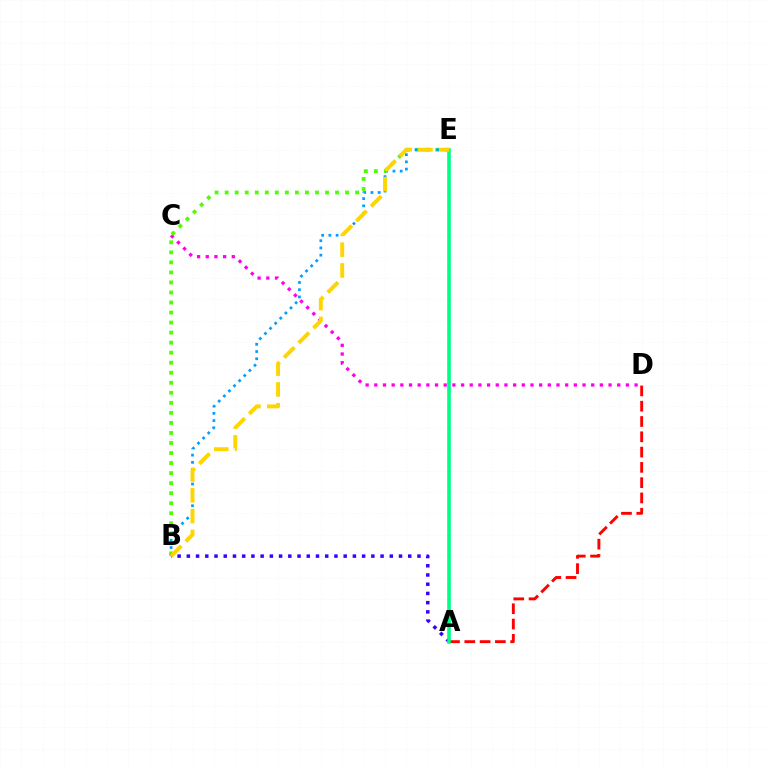{('C', 'D'): [{'color': '#ff00ed', 'line_style': 'dotted', 'thickness': 2.36}], ('B', 'E'): [{'color': '#4fff00', 'line_style': 'dotted', 'thickness': 2.73}, {'color': '#009eff', 'line_style': 'dotted', 'thickness': 1.96}, {'color': '#ffd500', 'line_style': 'dashed', 'thickness': 2.83}], ('A', 'B'): [{'color': '#3700ff', 'line_style': 'dotted', 'thickness': 2.51}], ('A', 'D'): [{'color': '#ff0000', 'line_style': 'dashed', 'thickness': 2.08}], ('A', 'E'): [{'color': '#00ff86', 'line_style': 'solid', 'thickness': 2.62}]}